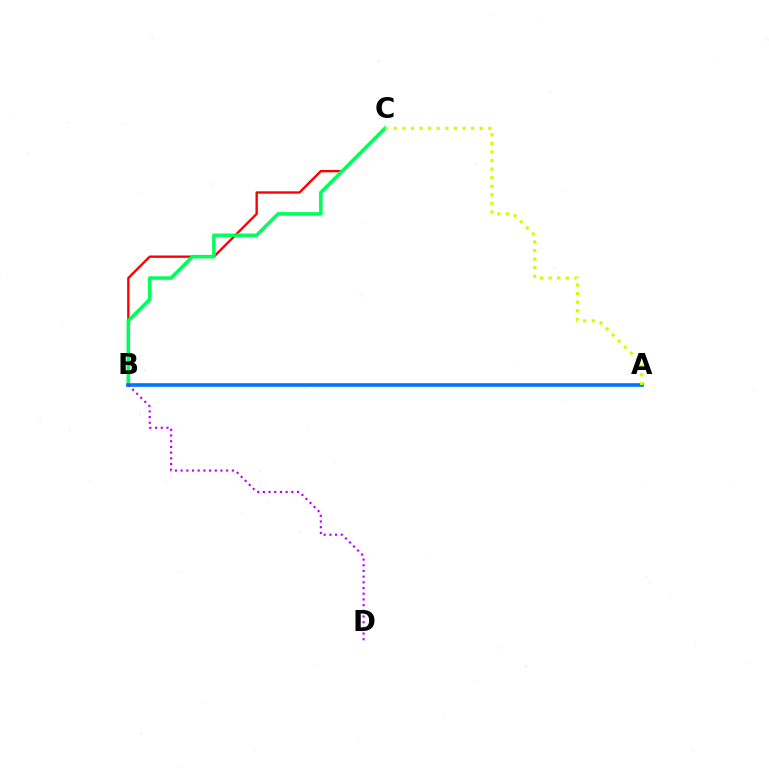{('B', 'C'): [{'color': '#ff0000', 'line_style': 'solid', 'thickness': 1.71}, {'color': '#00ff5c', 'line_style': 'solid', 'thickness': 2.57}], ('A', 'B'): [{'color': '#0074ff', 'line_style': 'solid', 'thickness': 2.61}], ('A', 'C'): [{'color': '#d1ff00', 'line_style': 'dotted', 'thickness': 2.33}], ('B', 'D'): [{'color': '#b900ff', 'line_style': 'dotted', 'thickness': 1.55}]}